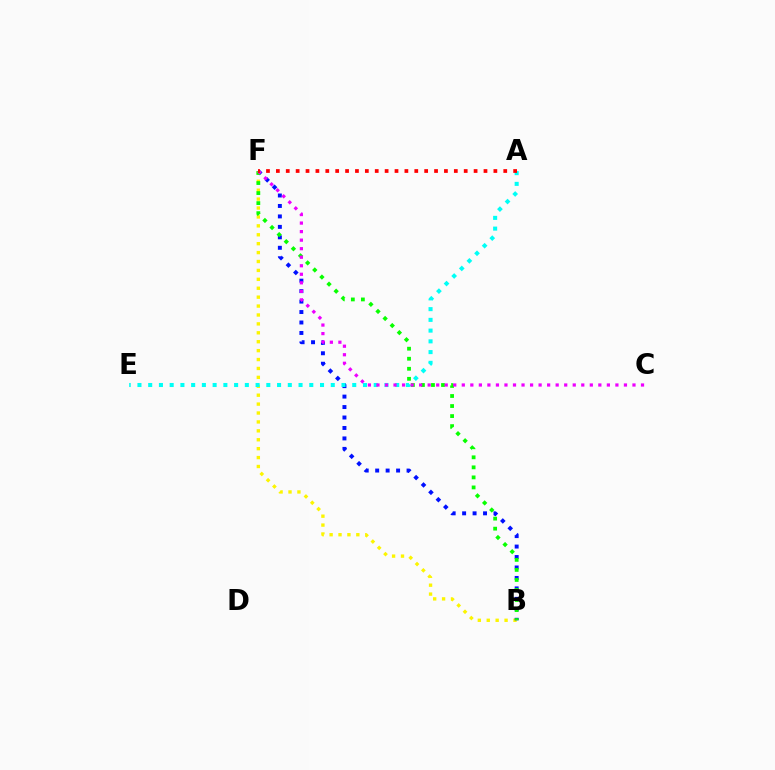{('B', 'F'): [{'color': '#fcf500', 'line_style': 'dotted', 'thickness': 2.42}, {'color': '#0010ff', 'line_style': 'dotted', 'thickness': 2.84}, {'color': '#08ff00', 'line_style': 'dotted', 'thickness': 2.73}], ('A', 'E'): [{'color': '#00fff6', 'line_style': 'dotted', 'thickness': 2.92}], ('C', 'F'): [{'color': '#ee00ff', 'line_style': 'dotted', 'thickness': 2.32}], ('A', 'F'): [{'color': '#ff0000', 'line_style': 'dotted', 'thickness': 2.69}]}